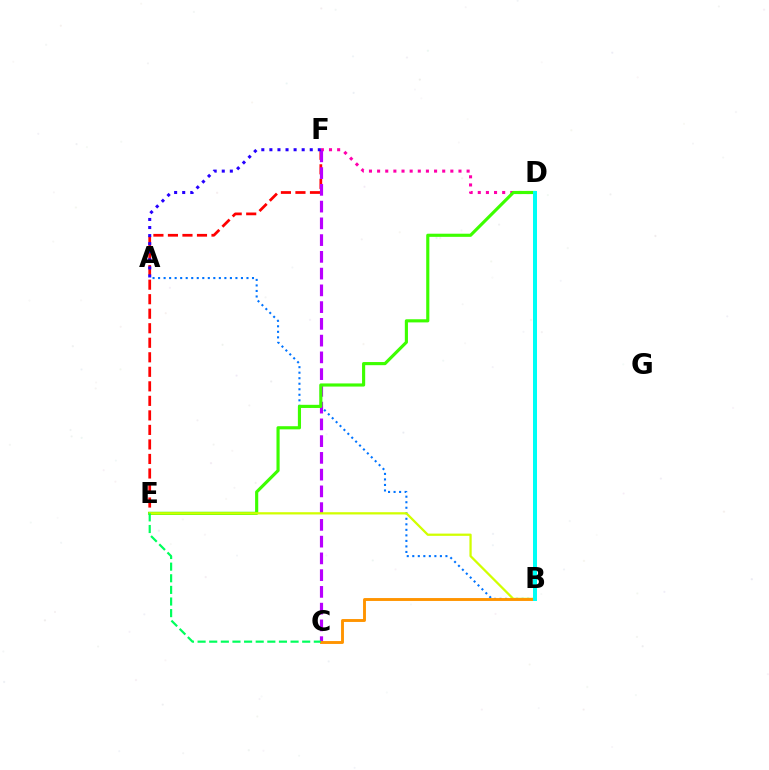{('E', 'F'): [{'color': '#ff0000', 'line_style': 'dashed', 'thickness': 1.97}], ('D', 'F'): [{'color': '#ff00ac', 'line_style': 'dotted', 'thickness': 2.21}], ('A', 'B'): [{'color': '#0074ff', 'line_style': 'dotted', 'thickness': 1.5}], ('C', 'F'): [{'color': '#b900ff', 'line_style': 'dashed', 'thickness': 2.28}], ('D', 'E'): [{'color': '#3dff00', 'line_style': 'solid', 'thickness': 2.26}], ('A', 'F'): [{'color': '#2500ff', 'line_style': 'dotted', 'thickness': 2.19}], ('B', 'E'): [{'color': '#d1ff00', 'line_style': 'solid', 'thickness': 1.63}], ('B', 'C'): [{'color': '#ff9400', 'line_style': 'solid', 'thickness': 2.08}], ('C', 'E'): [{'color': '#00ff5c', 'line_style': 'dashed', 'thickness': 1.58}], ('B', 'D'): [{'color': '#00fff6', 'line_style': 'solid', 'thickness': 2.87}]}